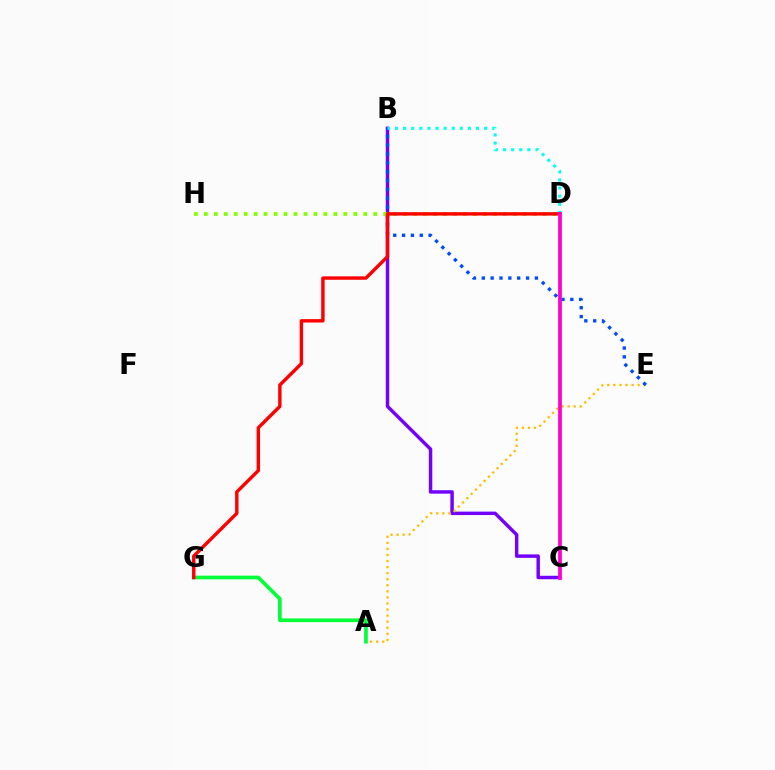{('B', 'C'): [{'color': '#7200ff', 'line_style': 'solid', 'thickness': 2.48}], ('A', 'E'): [{'color': '#ffbd00', 'line_style': 'dotted', 'thickness': 1.65}], ('B', 'E'): [{'color': '#004bff', 'line_style': 'dotted', 'thickness': 2.4}], ('D', 'H'): [{'color': '#84ff00', 'line_style': 'dotted', 'thickness': 2.71}], ('B', 'D'): [{'color': '#00fff6', 'line_style': 'dotted', 'thickness': 2.2}], ('A', 'G'): [{'color': '#00ff39', 'line_style': 'solid', 'thickness': 2.66}], ('D', 'G'): [{'color': '#ff0000', 'line_style': 'solid', 'thickness': 2.46}], ('C', 'D'): [{'color': '#ff00cf', 'line_style': 'solid', 'thickness': 2.68}]}